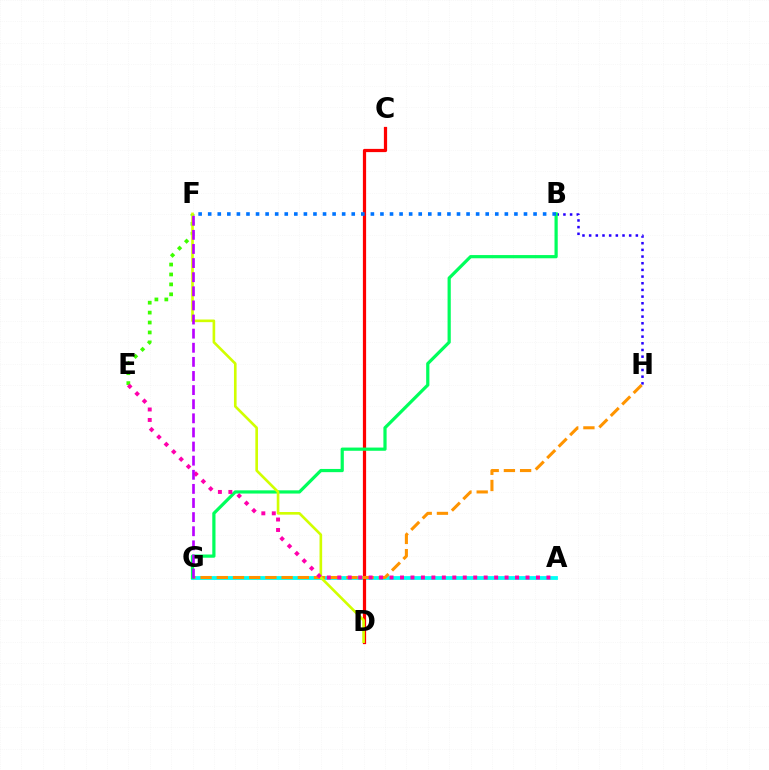{('A', 'G'): [{'color': '#00fff6', 'line_style': 'solid', 'thickness': 2.73}], ('C', 'D'): [{'color': '#ff0000', 'line_style': 'solid', 'thickness': 2.32}], ('B', 'H'): [{'color': '#2500ff', 'line_style': 'dotted', 'thickness': 1.81}], ('E', 'F'): [{'color': '#3dff00', 'line_style': 'dotted', 'thickness': 2.7}], ('G', 'H'): [{'color': '#ff9400', 'line_style': 'dashed', 'thickness': 2.2}], ('B', 'G'): [{'color': '#00ff5c', 'line_style': 'solid', 'thickness': 2.31}], ('D', 'F'): [{'color': '#d1ff00', 'line_style': 'solid', 'thickness': 1.9}], ('A', 'E'): [{'color': '#ff00ac', 'line_style': 'dotted', 'thickness': 2.84}], ('B', 'F'): [{'color': '#0074ff', 'line_style': 'dotted', 'thickness': 2.6}], ('F', 'G'): [{'color': '#b900ff', 'line_style': 'dashed', 'thickness': 1.92}]}